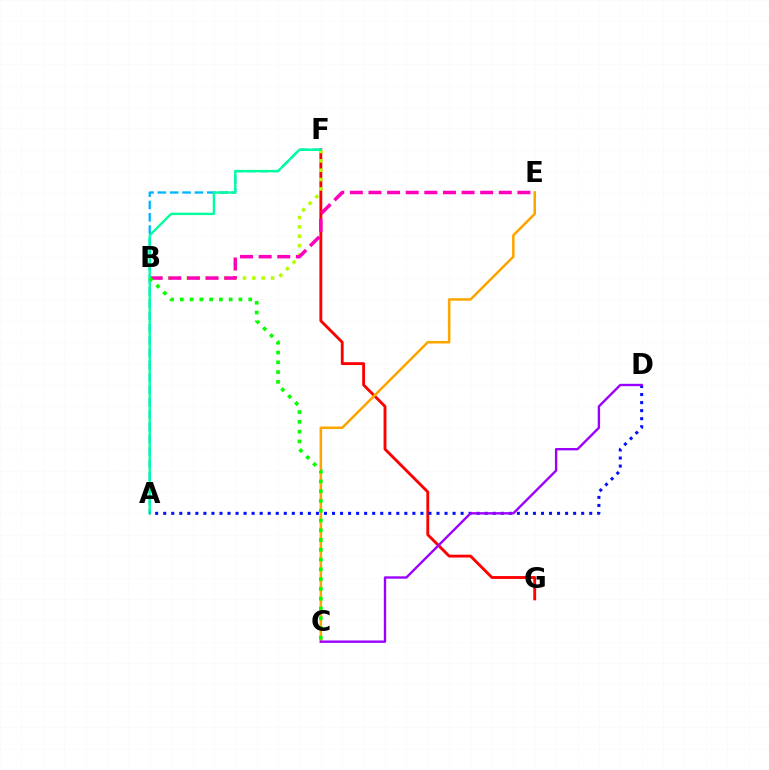{('F', 'G'): [{'color': '#ff0000', 'line_style': 'solid', 'thickness': 2.06}], ('B', 'F'): [{'color': '#b3ff00', 'line_style': 'dotted', 'thickness': 2.54}], ('B', 'E'): [{'color': '#ff00bd', 'line_style': 'dashed', 'thickness': 2.53}], ('A', 'F'): [{'color': '#00b5ff', 'line_style': 'dashed', 'thickness': 1.67}, {'color': '#00ff9d', 'line_style': 'solid', 'thickness': 1.71}], ('C', 'E'): [{'color': '#ffa500', 'line_style': 'solid', 'thickness': 1.83}], ('B', 'C'): [{'color': '#08ff00', 'line_style': 'dotted', 'thickness': 2.66}], ('A', 'D'): [{'color': '#0010ff', 'line_style': 'dotted', 'thickness': 2.18}], ('C', 'D'): [{'color': '#9b00ff', 'line_style': 'solid', 'thickness': 1.7}]}